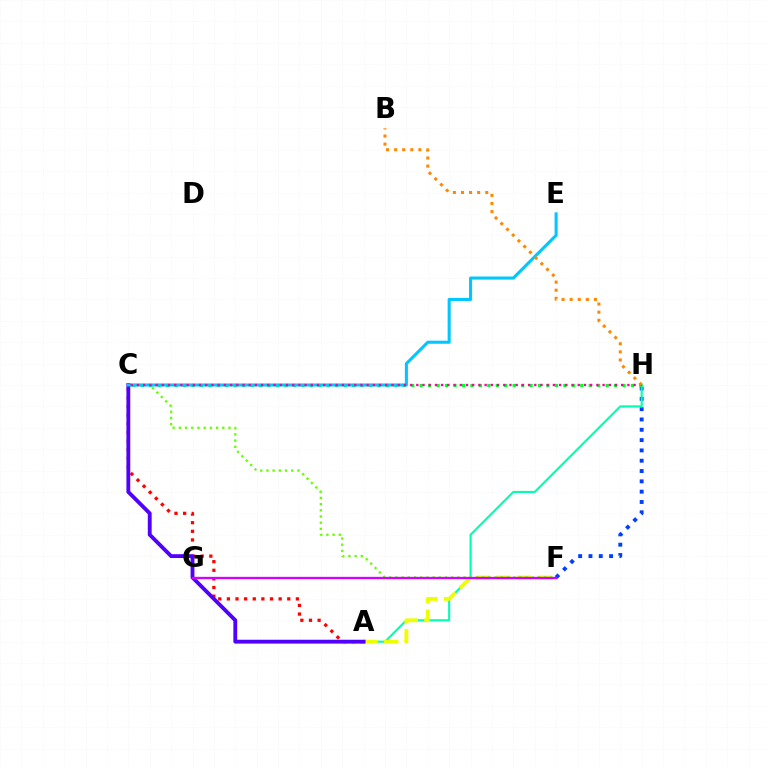{('F', 'H'): [{'color': '#003fff', 'line_style': 'dotted', 'thickness': 2.8}], ('C', 'H'): [{'color': '#00ff27', 'line_style': 'dotted', 'thickness': 2.3}, {'color': '#ff00a0', 'line_style': 'dotted', 'thickness': 1.69}], ('A', 'H'): [{'color': '#00ffaf', 'line_style': 'solid', 'thickness': 1.51}], ('A', 'F'): [{'color': '#eeff00', 'line_style': 'dashed', 'thickness': 2.78}], ('C', 'F'): [{'color': '#66ff00', 'line_style': 'dotted', 'thickness': 1.68}], ('A', 'C'): [{'color': '#ff0000', 'line_style': 'dotted', 'thickness': 2.34}, {'color': '#4f00ff', 'line_style': 'solid', 'thickness': 2.76}], ('C', 'E'): [{'color': '#00c7ff', 'line_style': 'solid', 'thickness': 2.2}], ('B', 'H'): [{'color': '#ff8800', 'line_style': 'dotted', 'thickness': 2.2}], ('F', 'G'): [{'color': '#d600ff', 'line_style': 'solid', 'thickness': 1.68}]}